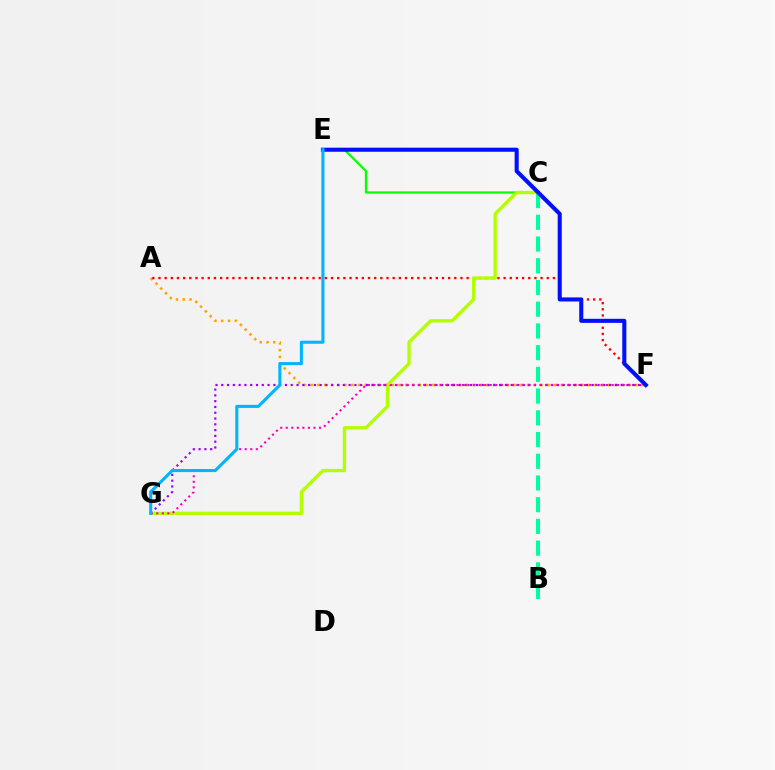{('B', 'C'): [{'color': '#00ff9d', 'line_style': 'dashed', 'thickness': 2.95}], ('A', 'F'): [{'color': '#ffa500', 'line_style': 'dotted', 'thickness': 1.84}, {'color': '#ff0000', 'line_style': 'dotted', 'thickness': 1.67}], ('C', 'E'): [{'color': '#08ff00', 'line_style': 'solid', 'thickness': 1.61}], ('F', 'G'): [{'color': '#9b00ff', 'line_style': 'dotted', 'thickness': 1.57}, {'color': '#ff00bd', 'line_style': 'dotted', 'thickness': 1.51}], ('C', 'G'): [{'color': '#b3ff00', 'line_style': 'solid', 'thickness': 2.41}], ('E', 'F'): [{'color': '#0010ff', 'line_style': 'solid', 'thickness': 2.93}], ('E', 'G'): [{'color': '#00b5ff', 'line_style': 'solid', 'thickness': 2.21}]}